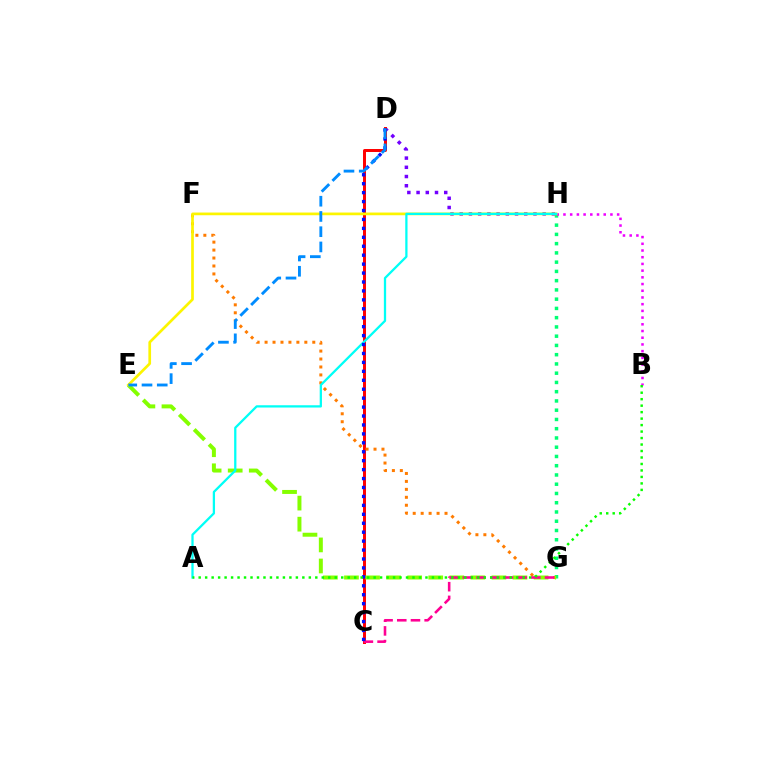{('D', 'H'): [{'color': '#7200ff', 'line_style': 'dotted', 'thickness': 2.5}], ('C', 'D'): [{'color': '#ff0000', 'line_style': 'solid', 'thickness': 2.14}, {'color': '#0010ff', 'line_style': 'dotted', 'thickness': 2.43}], ('G', 'H'): [{'color': '#00ff74', 'line_style': 'dotted', 'thickness': 2.51}], ('F', 'G'): [{'color': '#ff7c00', 'line_style': 'dotted', 'thickness': 2.16}], ('E', 'G'): [{'color': '#84ff00', 'line_style': 'dashed', 'thickness': 2.86}], ('B', 'H'): [{'color': '#ee00ff', 'line_style': 'dotted', 'thickness': 1.82}], ('E', 'H'): [{'color': '#fcf500', 'line_style': 'solid', 'thickness': 1.94}], ('C', 'G'): [{'color': '#ff0094', 'line_style': 'dashed', 'thickness': 1.86}], ('A', 'H'): [{'color': '#00fff6', 'line_style': 'solid', 'thickness': 1.64}], ('A', 'B'): [{'color': '#08ff00', 'line_style': 'dotted', 'thickness': 1.76}], ('D', 'E'): [{'color': '#008cff', 'line_style': 'dashed', 'thickness': 2.07}]}